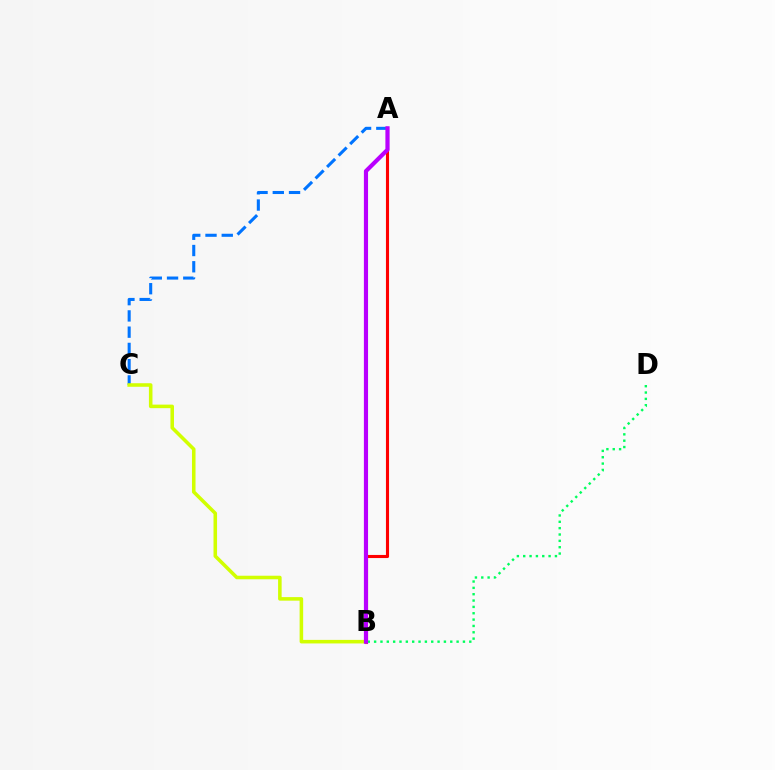{('A', 'B'): [{'color': '#ff0000', 'line_style': 'solid', 'thickness': 2.23}, {'color': '#b900ff', 'line_style': 'solid', 'thickness': 2.99}], ('A', 'C'): [{'color': '#0074ff', 'line_style': 'dashed', 'thickness': 2.21}], ('B', 'C'): [{'color': '#d1ff00', 'line_style': 'solid', 'thickness': 2.56}], ('B', 'D'): [{'color': '#00ff5c', 'line_style': 'dotted', 'thickness': 1.72}]}